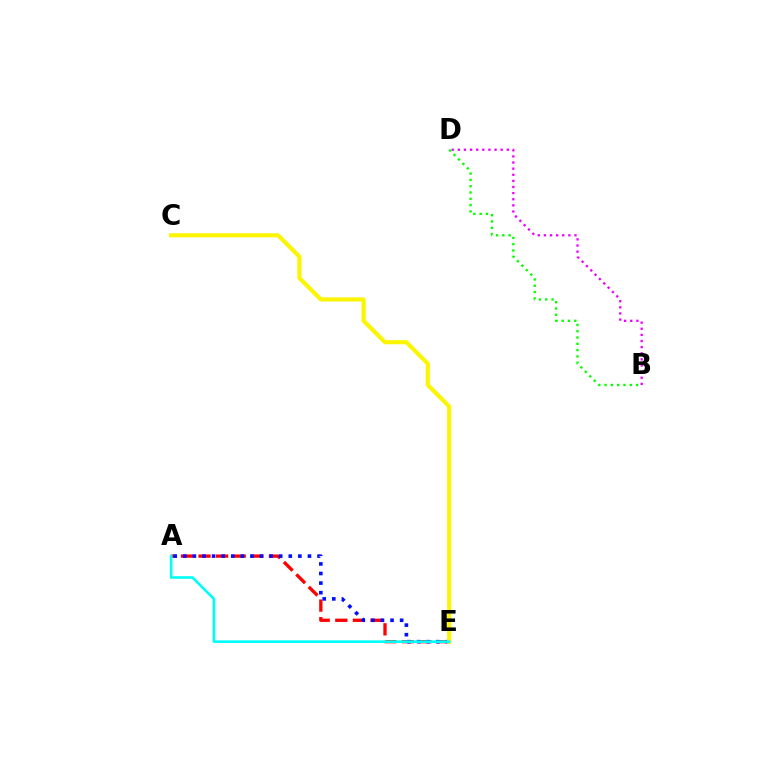{('A', 'E'): [{'color': '#ff0000', 'line_style': 'dashed', 'thickness': 2.39}, {'color': '#0010ff', 'line_style': 'dotted', 'thickness': 2.6}, {'color': '#00fff6', 'line_style': 'solid', 'thickness': 1.88}], ('C', 'E'): [{'color': '#fcf500', 'line_style': 'solid', 'thickness': 2.97}], ('B', 'D'): [{'color': '#ee00ff', 'line_style': 'dotted', 'thickness': 1.66}, {'color': '#08ff00', 'line_style': 'dotted', 'thickness': 1.71}]}